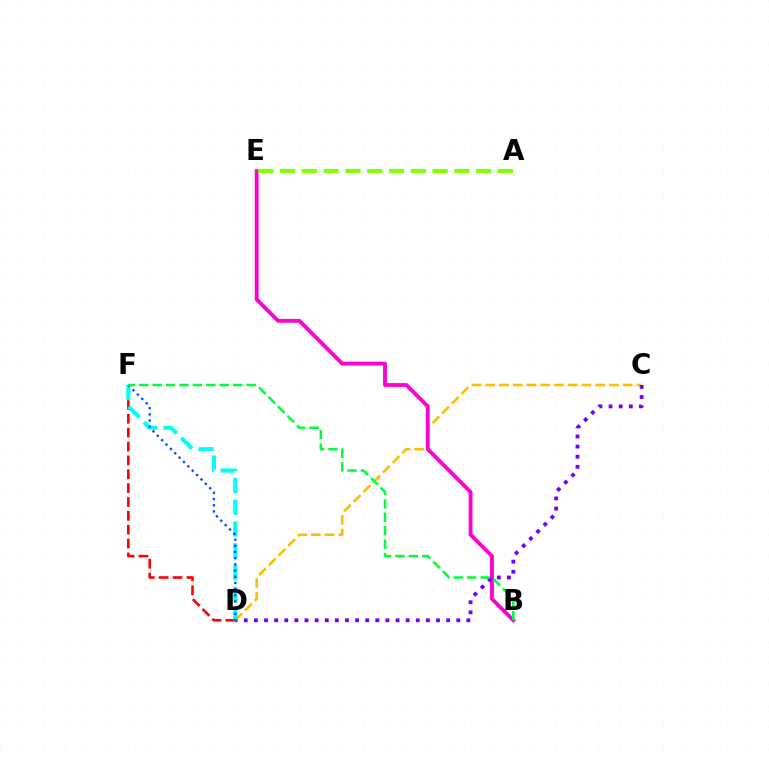{('C', 'D'): [{'color': '#ffbd00', 'line_style': 'dashed', 'thickness': 1.87}, {'color': '#7200ff', 'line_style': 'dotted', 'thickness': 2.75}], ('B', 'E'): [{'color': '#ff00cf', 'line_style': 'solid', 'thickness': 2.76}], ('D', 'F'): [{'color': '#ff0000', 'line_style': 'dashed', 'thickness': 1.88}, {'color': '#00fff6', 'line_style': 'dashed', 'thickness': 2.97}, {'color': '#004bff', 'line_style': 'dotted', 'thickness': 1.68}], ('B', 'F'): [{'color': '#00ff39', 'line_style': 'dashed', 'thickness': 1.83}], ('A', 'E'): [{'color': '#84ff00', 'line_style': 'dashed', 'thickness': 2.96}]}